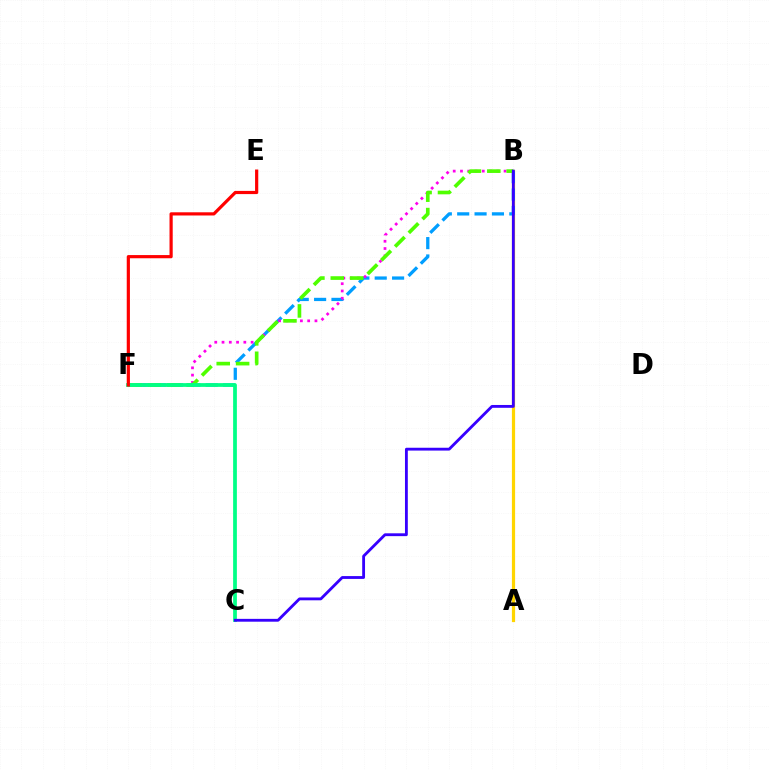{('A', 'B'): [{'color': '#ffd500', 'line_style': 'solid', 'thickness': 2.31}], ('B', 'F'): [{'color': '#009eff', 'line_style': 'dashed', 'thickness': 2.36}, {'color': '#ff00ed', 'line_style': 'dotted', 'thickness': 1.97}, {'color': '#4fff00', 'line_style': 'dashed', 'thickness': 2.63}], ('C', 'F'): [{'color': '#00ff86', 'line_style': 'solid', 'thickness': 2.7}], ('E', 'F'): [{'color': '#ff0000', 'line_style': 'solid', 'thickness': 2.3}], ('B', 'C'): [{'color': '#3700ff', 'line_style': 'solid', 'thickness': 2.04}]}